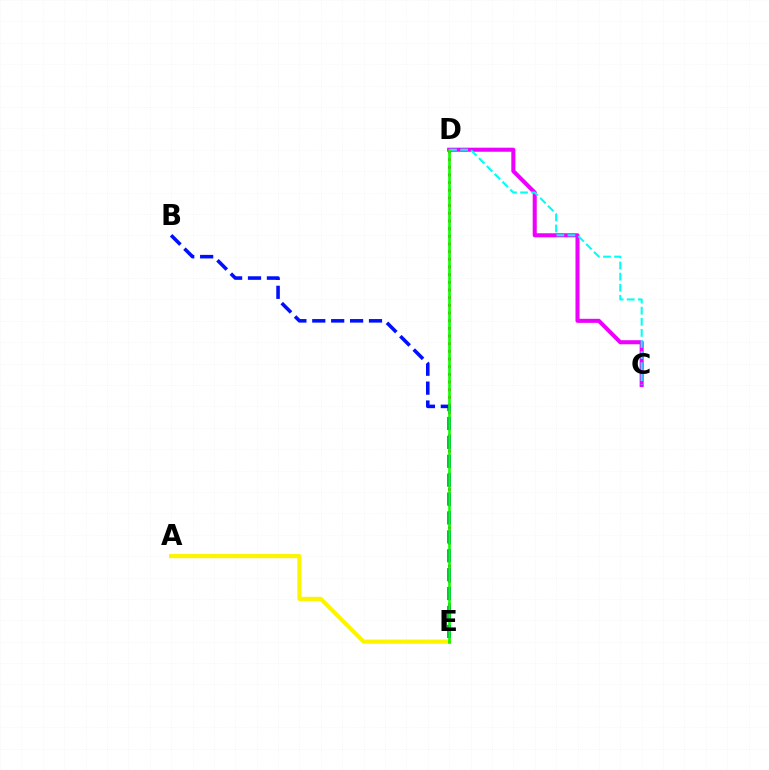{('A', 'E'): [{'color': '#fcf500', 'line_style': 'solid', 'thickness': 2.99}], ('C', 'D'): [{'color': '#ee00ff', 'line_style': 'solid', 'thickness': 2.92}, {'color': '#00fff6', 'line_style': 'dashed', 'thickness': 1.51}], ('D', 'E'): [{'color': '#ff0000', 'line_style': 'dotted', 'thickness': 2.08}, {'color': '#08ff00', 'line_style': 'solid', 'thickness': 1.89}], ('B', 'E'): [{'color': '#0010ff', 'line_style': 'dashed', 'thickness': 2.57}]}